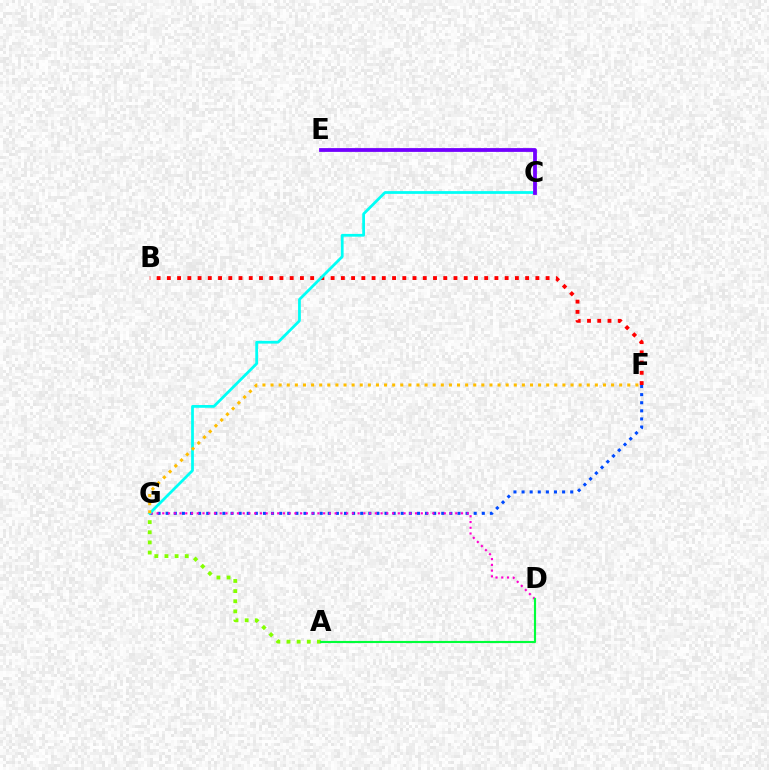{('A', 'G'): [{'color': '#84ff00', 'line_style': 'dotted', 'thickness': 2.76}], ('F', 'G'): [{'color': '#004bff', 'line_style': 'dotted', 'thickness': 2.2}, {'color': '#ffbd00', 'line_style': 'dotted', 'thickness': 2.2}], ('B', 'F'): [{'color': '#ff0000', 'line_style': 'dotted', 'thickness': 2.78}], ('D', 'G'): [{'color': '#ff00cf', 'line_style': 'dotted', 'thickness': 1.56}], ('C', 'G'): [{'color': '#00fff6', 'line_style': 'solid', 'thickness': 1.99}], ('C', 'E'): [{'color': '#7200ff', 'line_style': 'solid', 'thickness': 2.73}], ('A', 'D'): [{'color': '#00ff39', 'line_style': 'solid', 'thickness': 1.55}]}